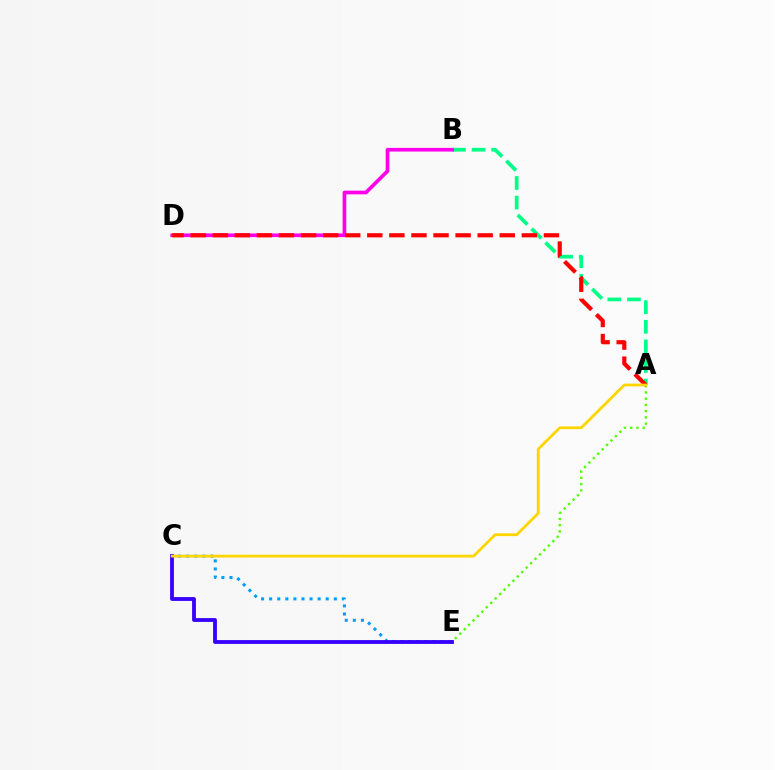{('A', 'B'): [{'color': '#00ff86', 'line_style': 'dashed', 'thickness': 2.66}], ('C', 'E'): [{'color': '#009eff', 'line_style': 'dotted', 'thickness': 2.2}, {'color': '#3700ff', 'line_style': 'solid', 'thickness': 2.75}], ('B', 'D'): [{'color': '#ff00ed', 'line_style': 'solid', 'thickness': 2.65}], ('A', 'E'): [{'color': '#4fff00', 'line_style': 'dotted', 'thickness': 1.7}], ('A', 'D'): [{'color': '#ff0000', 'line_style': 'dashed', 'thickness': 3.0}], ('A', 'C'): [{'color': '#ffd500', 'line_style': 'solid', 'thickness': 1.99}]}